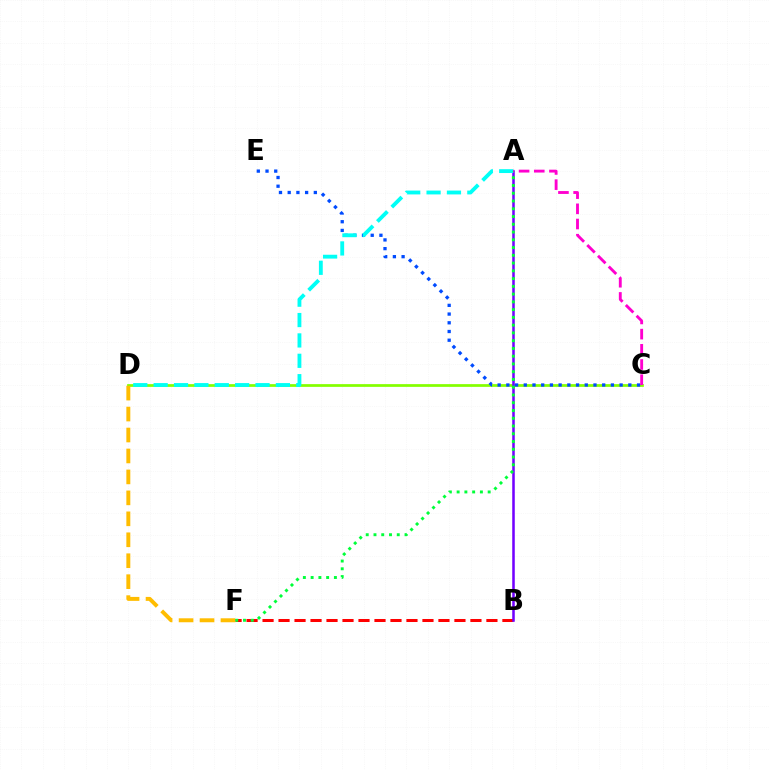{('C', 'D'): [{'color': '#84ff00', 'line_style': 'solid', 'thickness': 1.97}], ('C', 'E'): [{'color': '#004bff', 'line_style': 'dotted', 'thickness': 2.37}], ('B', 'F'): [{'color': '#ff0000', 'line_style': 'dashed', 'thickness': 2.17}], ('A', 'B'): [{'color': '#7200ff', 'line_style': 'solid', 'thickness': 1.83}], ('D', 'F'): [{'color': '#ffbd00', 'line_style': 'dashed', 'thickness': 2.85}], ('A', 'D'): [{'color': '#00fff6', 'line_style': 'dashed', 'thickness': 2.77}], ('A', 'C'): [{'color': '#ff00cf', 'line_style': 'dashed', 'thickness': 2.06}], ('A', 'F'): [{'color': '#00ff39', 'line_style': 'dotted', 'thickness': 2.11}]}